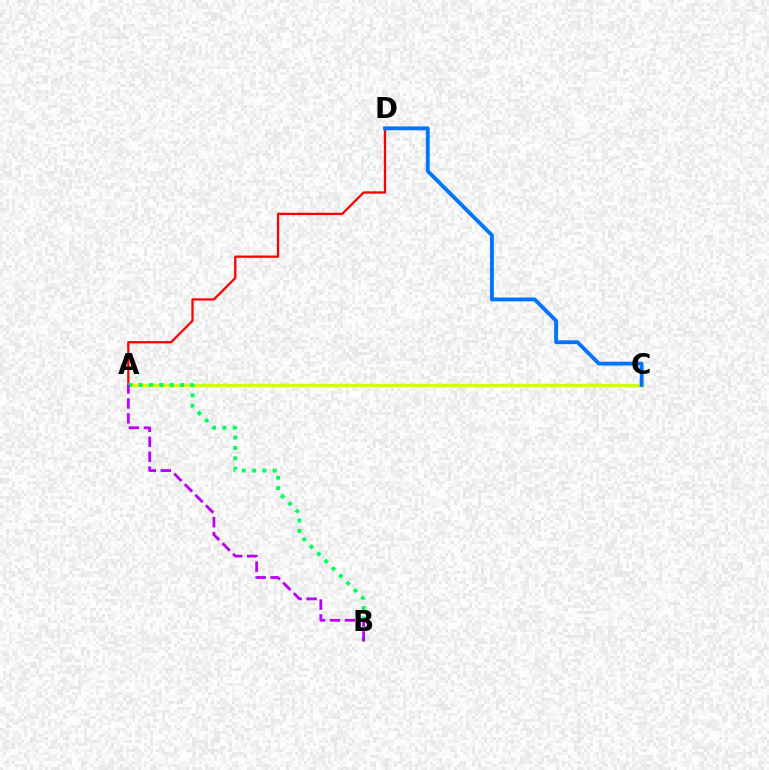{('A', 'C'): [{'color': '#d1ff00', 'line_style': 'solid', 'thickness': 2.38}], ('A', 'D'): [{'color': '#ff0000', 'line_style': 'solid', 'thickness': 1.65}], ('A', 'B'): [{'color': '#00ff5c', 'line_style': 'dotted', 'thickness': 2.81}, {'color': '#b900ff', 'line_style': 'dashed', 'thickness': 2.03}], ('C', 'D'): [{'color': '#0074ff', 'line_style': 'solid', 'thickness': 2.76}]}